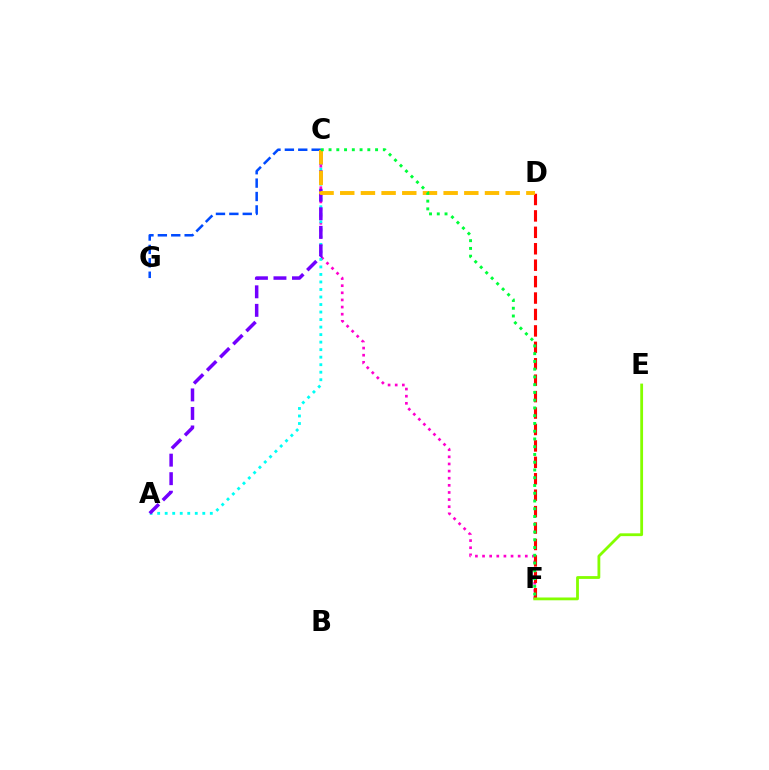{('C', 'F'): [{'color': '#ff00cf', 'line_style': 'dotted', 'thickness': 1.94}, {'color': '#00ff39', 'line_style': 'dotted', 'thickness': 2.11}], ('D', 'F'): [{'color': '#ff0000', 'line_style': 'dashed', 'thickness': 2.23}], ('E', 'F'): [{'color': '#84ff00', 'line_style': 'solid', 'thickness': 2.02}], ('A', 'C'): [{'color': '#00fff6', 'line_style': 'dotted', 'thickness': 2.04}, {'color': '#7200ff', 'line_style': 'dashed', 'thickness': 2.52}], ('C', 'G'): [{'color': '#004bff', 'line_style': 'dashed', 'thickness': 1.82}], ('C', 'D'): [{'color': '#ffbd00', 'line_style': 'dashed', 'thickness': 2.81}]}